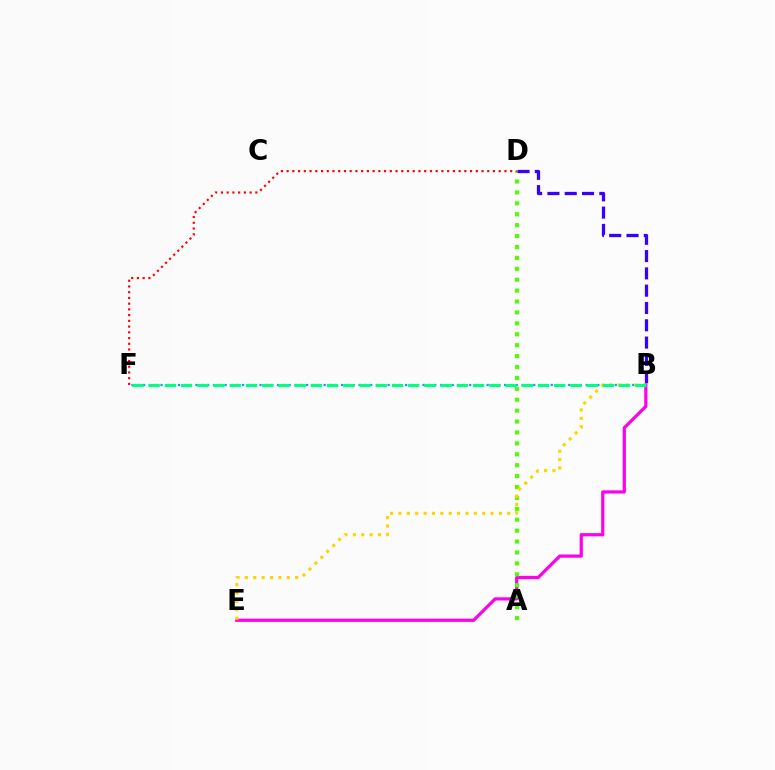{('B', 'F'): [{'color': '#009eff', 'line_style': 'dotted', 'thickness': 1.58}, {'color': '#00ff86', 'line_style': 'dashed', 'thickness': 2.2}], ('B', 'E'): [{'color': '#ff00ed', 'line_style': 'solid', 'thickness': 2.32}, {'color': '#ffd500', 'line_style': 'dotted', 'thickness': 2.28}], ('A', 'D'): [{'color': '#4fff00', 'line_style': 'dotted', 'thickness': 2.96}], ('D', 'F'): [{'color': '#ff0000', 'line_style': 'dotted', 'thickness': 1.56}], ('B', 'D'): [{'color': '#3700ff', 'line_style': 'dashed', 'thickness': 2.35}]}